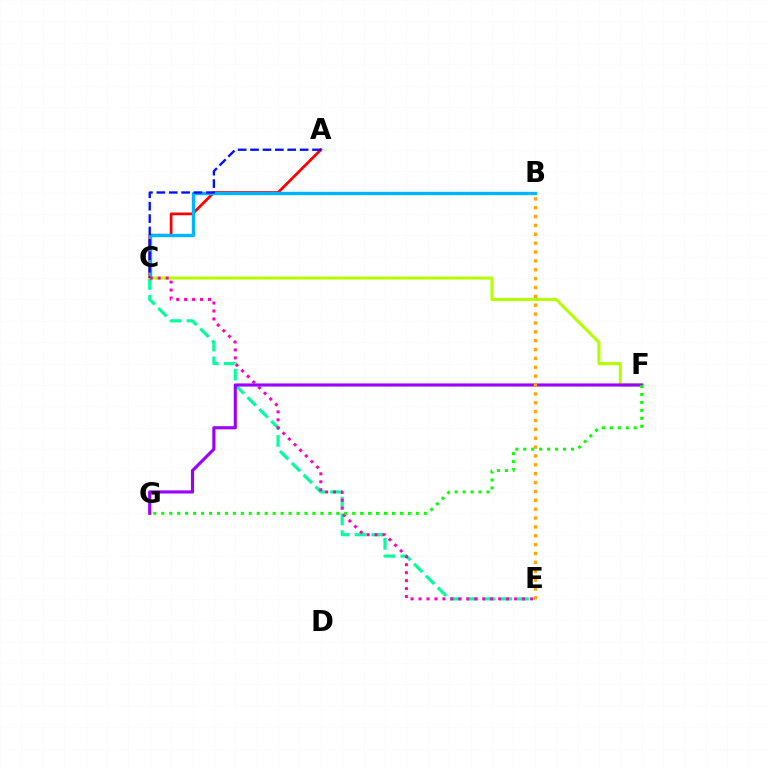{('A', 'C'): [{'color': '#ff0000', 'line_style': 'solid', 'thickness': 1.99}, {'color': '#0010ff', 'line_style': 'dashed', 'thickness': 1.68}], ('C', 'E'): [{'color': '#00ff9d', 'line_style': 'dashed', 'thickness': 2.28}, {'color': '#ff00bd', 'line_style': 'dotted', 'thickness': 2.16}], ('B', 'C'): [{'color': '#00b5ff', 'line_style': 'solid', 'thickness': 2.45}], ('C', 'F'): [{'color': '#b3ff00', 'line_style': 'solid', 'thickness': 2.2}], ('F', 'G'): [{'color': '#9b00ff', 'line_style': 'solid', 'thickness': 2.25}, {'color': '#08ff00', 'line_style': 'dotted', 'thickness': 2.16}], ('B', 'E'): [{'color': '#ffa500', 'line_style': 'dotted', 'thickness': 2.41}]}